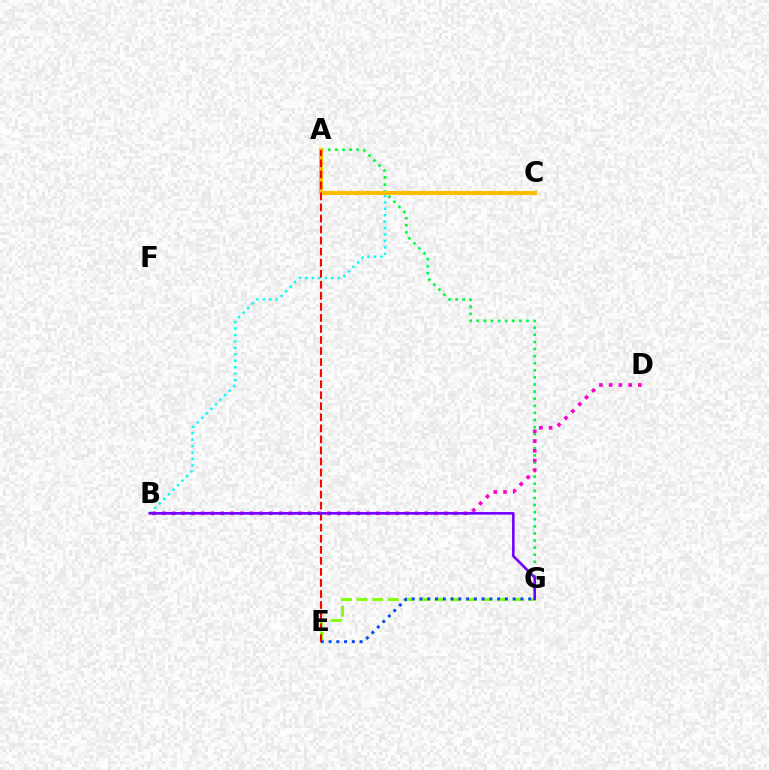{('A', 'G'): [{'color': '#00ff39', 'line_style': 'dotted', 'thickness': 1.93}], ('E', 'G'): [{'color': '#84ff00', 'line_style': 'dashed', 'thickness': 2.12}, {'color': '#004bff', 'line_style': 'dotted', 'thickness': 2.11}], ('B', 'C'): [{'color': '#00fff6', 'line_style': 'dotted', 'thickness': 1.75}], ('A', 'C'): [{'color': '#ffbd00', 'line_style': 'solid', 'thickness': 2.94}], ('B', 'D'): [{'color': '#ff00cf', 'line_style': 'dotted', 'thickness': 2.64}], ('A', 'E'): [{'color': '#ff0000', 'line_style': 'dashed', 'thickness': 1.5}], ('B', 'G'): [{'color': '#7200ff', 'line_style': 'solid', 'thickness': 1.86}]}